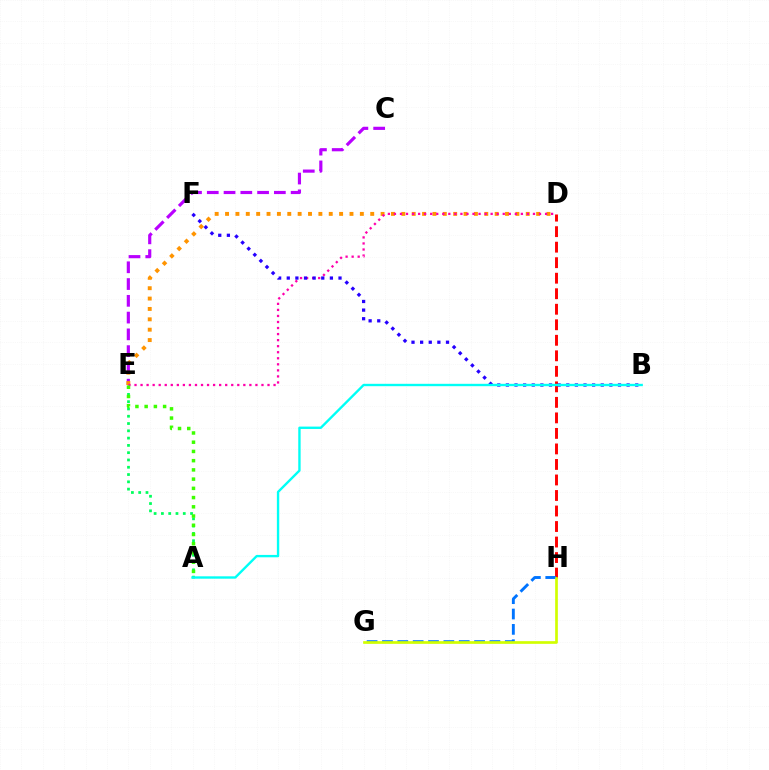{('C', 'E'): [{'color': '#b900ff', 'line_style': 'dashed', 'thickness': 2.28}], ('D', 'H'): [{'color': '#ff0000', 'line_style': 'dashed', 'thickness': 2.11}], ('D', 'E'): [{'color': '#ff9400', 'line_style': 'dotted', 'thickness': 2.82}, {'color': '#ff00ac', 'line_style': 'dotted', 'thickness': 1.64}], ('G', 'H'): [{'color': '#0074ff', 'line_style': 'dashed', 'thickness': 2.09}, {'color': '#d1ff00', 'line_style': 'solid', 'thickness': 1.94}], ('A', 'E'): [{'color': '#00ff5c', 'line_style': 'dotted', 'thickness': 1.98}, {'color': '#3dff00', 'line_style': 'dotted', 'thickness': 2.51}], ('B', 'F'): [{'color': '#2500ff', 'line_style': 'dotted', 'thickness': 2.34}], ('A', 'B'): [{'color': '#00fff6', 'line_style': 'solid', 'thickness': 1.71}]}